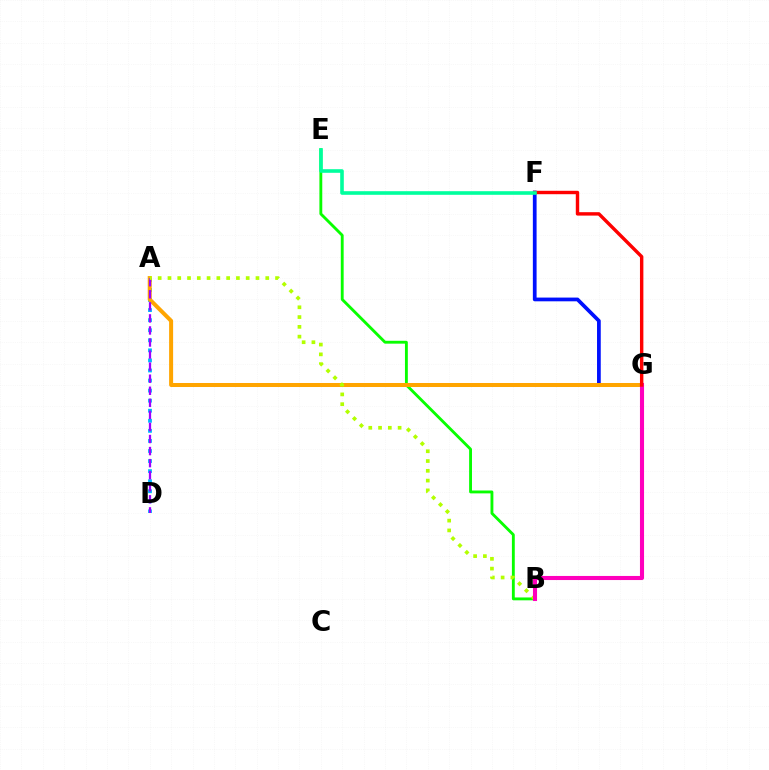{('A', 'D'): [{'color': '#00b5ff', 'line_style': 'dotted', 'thickness': 2.73}, {'color': '#9b00ff', 'line_style': 'dashed', 'thickness': 1.64}], ('F', 'G'): [{'color': '#0010ff', 'line_style': 'solid', 'thickness': 2.69}, {'color': '#ff0000', 'line_style': 'solid', 'thickness': 2.46}], ('B', 'E'): [{'color': '#08ff00', 'line_style': 'solid', 'thickness': 2.06}], ('A', 'G'): [{'color': '#ffa500', 'line_style': 'solid', 'thickness': 2.88}], ('A', 'B'): [{'color': '#b3ff00', 'line_style': 'dotted', 'thickness': 2.66}], ('B', 'G'): [{'color': '#ff00bd', 'line_style': 'solid', 'thickness': 2.94}], ('E', 'F'): [{'color': '#00ff9d', 'line_style': 'solid', 'thickness': 2.6}]}